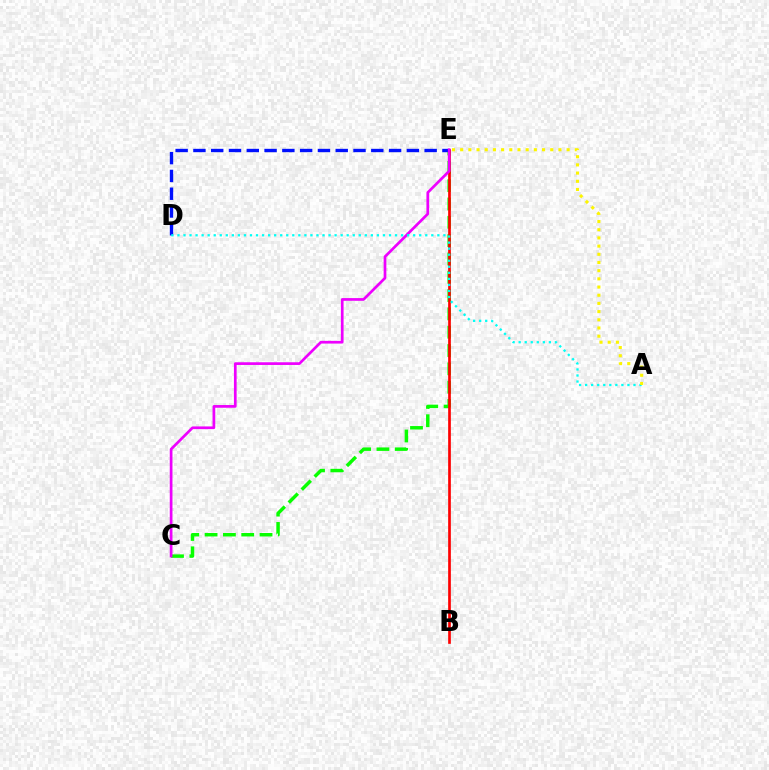{('C', 'E'): [{'color': '#08ff00', 'line_style': 'dashed', 'thickness': 2.49}, {'color': '#ee00ff', 'line_style': 'solid', 'thickness': 1.95}], ('B', 'E'): [{'color': '#ff0000', 'line_style': 'solid', 'thickness': 1.94}], ('D', 'E'): [{'color': '#0010ff', 'line_style': 'dashed', 'thickness': 2.42}], ('A', 'D'): [{'color': '#00fff6', 'line_style': 'dotted', 'thickness': 1.64}], ('A', 'E'): [{'color': '#fcf500', 'line_style': 'dotted', 'thickness': 2.22}]}